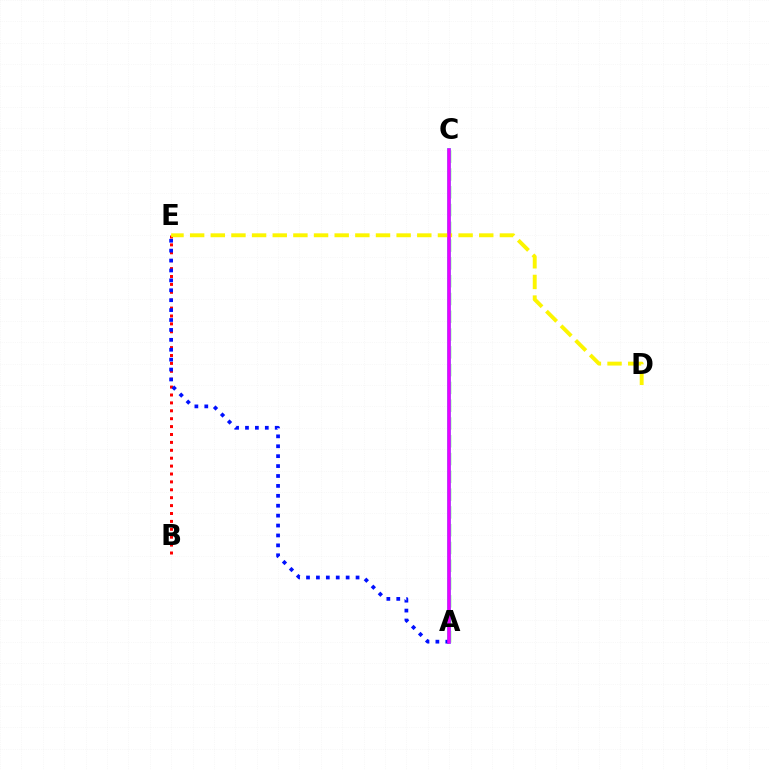{('A', 'C'): [{'color': '#08ff00', 'line_style': 'dashed', 'thickness': 2.42}, {'color': '#00fff6', 'line_style': 'solid', 'thickness': 2.71}, {'color': '#ee00ff', 'line_style': 'solid', 'thickness': 2.54}], ('B', 'E'): [{'color': '#ff0000', 'line_style': 'dotted', 'thickness': 2.15}], ('A', 'E'): [{'color': '#0010ff', 'line_style': 'dotted', 'thickness': 2.69}], ('D', 'E'): [{'color': '#fcf500', 'line_style': 'dashed', 'thickness': 2.81}]}